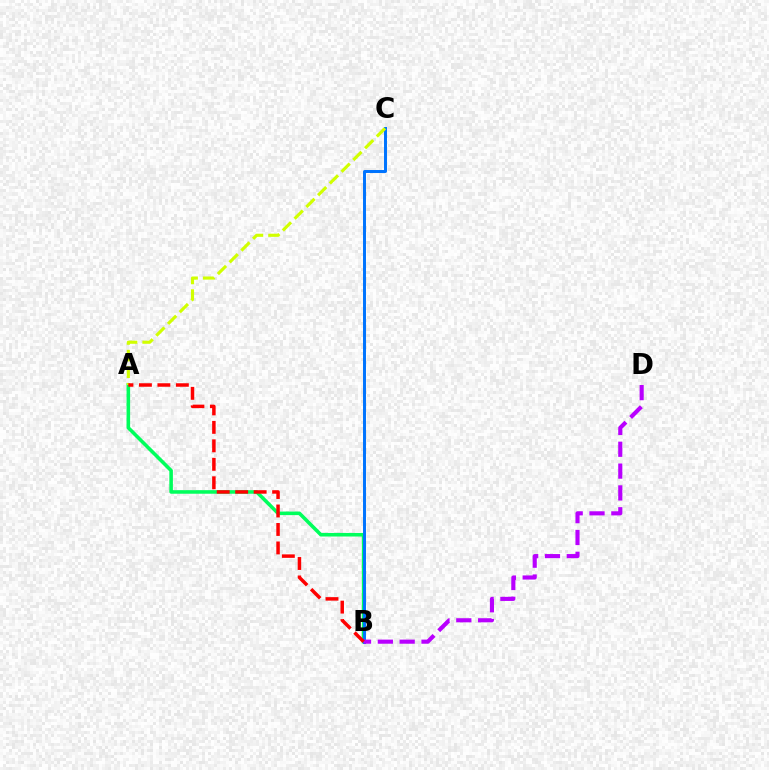{('A', 'B'): [{'color': '#00ff5c', 'line_style': 'solid', 'thickness': 2.57}, {'color': '#ff0000', 'line_style': 'dashed', 'thickness': 2.51}], ('B', 'C'): [{'color': '#0074ff', 'line_style': 'solid', 'thickness': 2.14}], ('A', 'C'): [{'color': '#d1ff00', 'line_style': 'dashed', 'thickness': 2.26}], ('B', 'D'): [{'color': '#b900ff', 'line_style': 'dashed', 'thickness': 2.97}]}